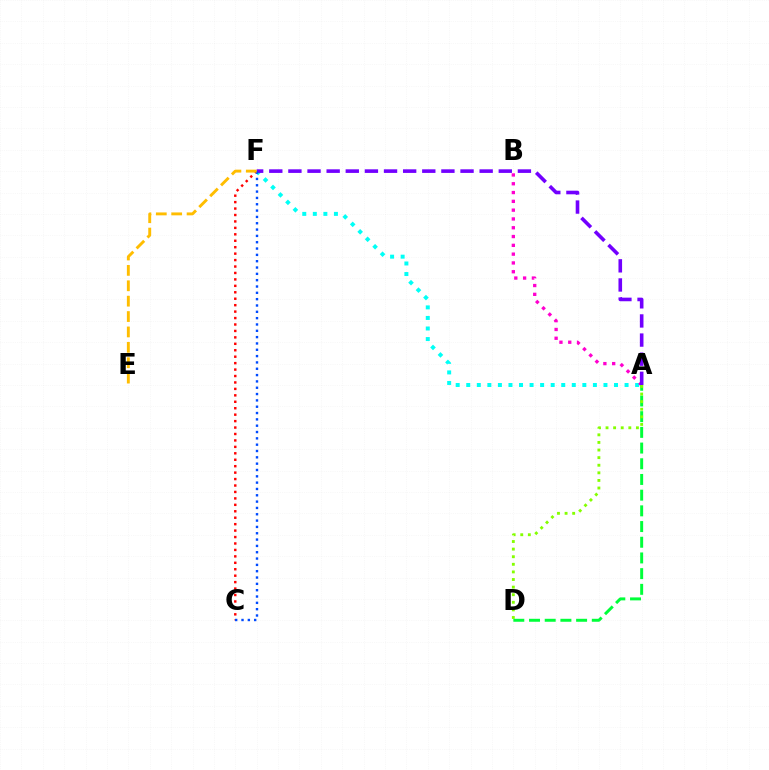{('A', 'F'): [{'color': '#00fff6', 'line_style': 'dotted', 'thickness': 2.87}, {'color': '#7200ff', 'line_style': 'dashed', 'thickness': 2.6}], ('C', 'F'): [{'color': '#ff0000', 'line_style': 'dotted', 'thickness': 1.75}, {'color': '#004bff', 'line_style': 'dotted', 'thickness': 1.72}], ('A', 'B'): [{'color': '#ff00cf', 'line_style': 'dotted', 'thickness': 2.39}], ('A', 'D'): [{'color': '#00ff39', 'line_style': 'dashed', 'thickness': 2.13}, {'color': '#84ff00', 'line_style': 'dotted', 'thickness': 2.06}], ('E', 'F'): [{'color': '#ffbd00', 'line_style': 'dashed', 'thickness': 2.09}]}